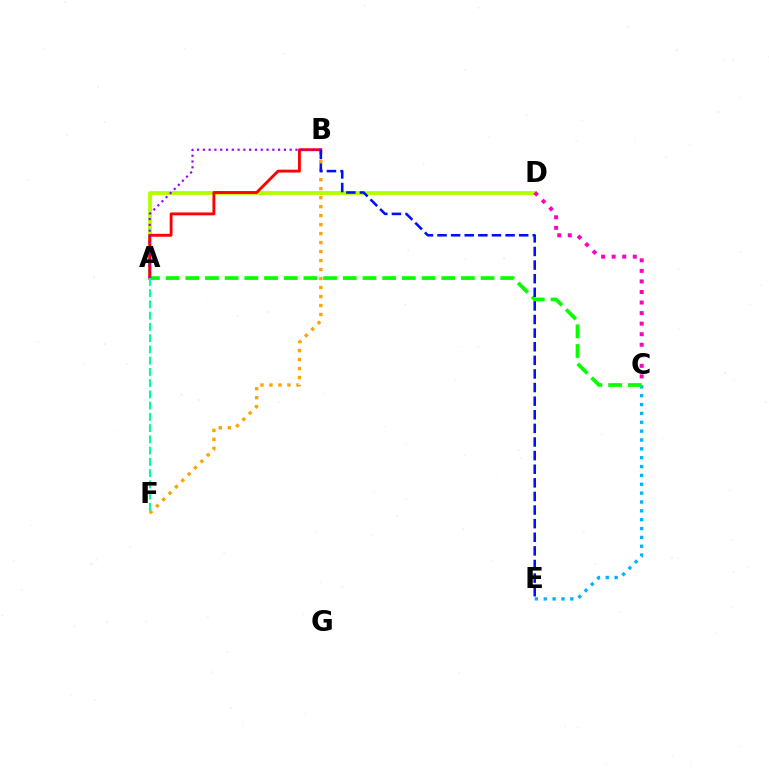{('A', 'D'): [{'color': '#b3ff00', 'line_style': 'solid', 'thickness': 2.76}], ('C', 'D'): [{'color': '#ff00bd', 'line_style': 'dotted', 'thickness': 2.87}], ('B', 'F'): [{'color': '#ffa500', 'line_style': 'dotted', 'thickness': 2.44}], ('C', 'E'): [{'color': '#00b5ff', 'line_style': 'dotted', 'thickness': 2.41}], ('A', 'C'): [{'color': '#08ff00', 'line_style': 'dashed', 'thickness': 2.67}], ('A', 'B'): [{'color': '#ff0000', 'line_style': 'solid', 'thickness': 2.07}, {'color': '#9b00ff', 'line_style': 'dotted', 'thickness': 1.57}], ('B', 'E'): [{'color': '#0010ff', 'line_style': 'dashed', 'thickness': 1.85}], ('A', 'F'): [{'color': '#00ff9d', 'line_style': 'dashed', 'thickness': 1.53}]}